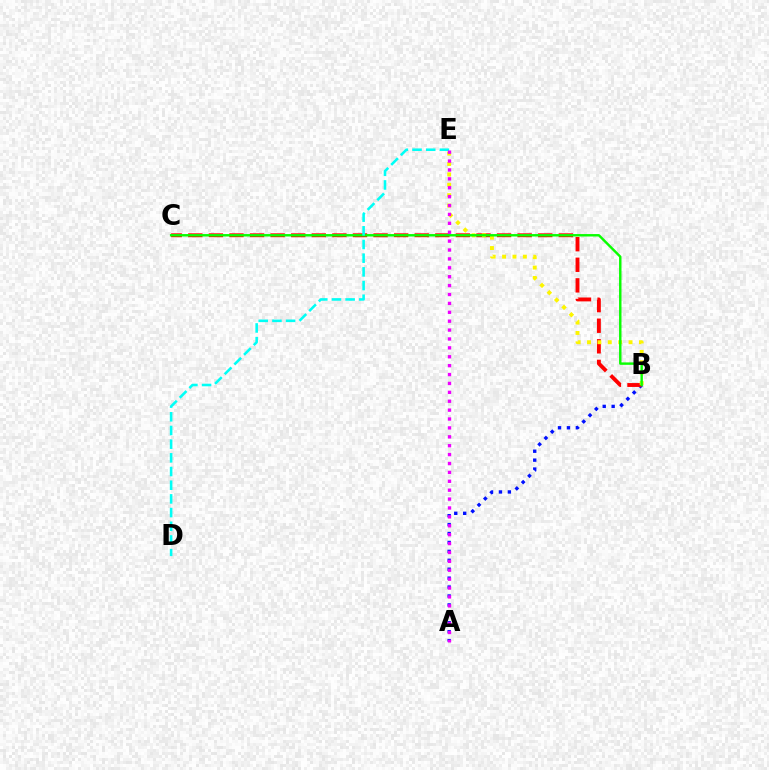{('A', 'B'): [{'color': '#0010ff', 'line_style': 'dotted', 'thickness': 2.43}], ('B', 'C'): [{'color': '#ff0000', 'line_style': 'dashed', 'thickness': 2.8}, {'color': '#08ff00', 'line_style': 'solid', 'thickness': 1.74}], ('B', 'E'): [{'color': '#fcf500', 'line_style': 'dotted', 'thickness': 2.82}], ('D', 'E'): [{'color': '#00fff6', 'line_style': 'dashed', 'thickness': 1.86}], ('A', 'E'): [{'color': '#ee00ff', 'line_style': 'dotted', 'thickness': 2.42}]}